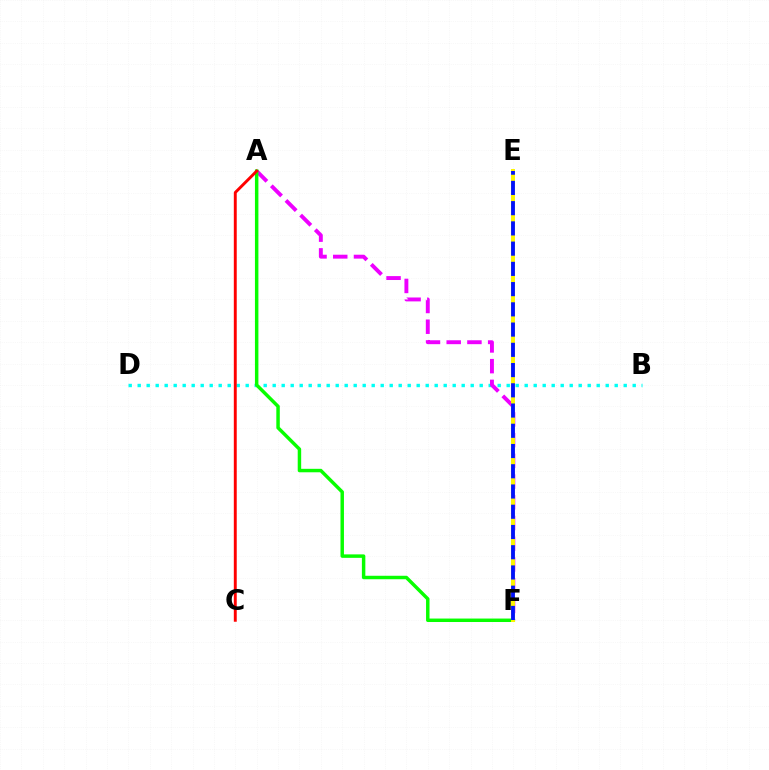{('B', 'D'): [{'color': '#00fff6', 'line_style': 'dotted', 'thickness': 2.45}], ('A', 'F'): [{'color': '#ee00ff', 'line_style': 'dashed', 'thickness': 2.81}, {'color': '#08ff00', 'line_style': 'solid', 'thickness': 2.49}], ('E', 'F'): [{'color': '#fcf500', 'line_style': 'solid', 'thickness': 2.85}, {'color': '#0010ff', 'line_style': 'dashed', 'thickness': 2.75}], ('A', 'C'): [{'color': '#ff0000', 'line_style': 'solid', 'thickness': 2.1}]}